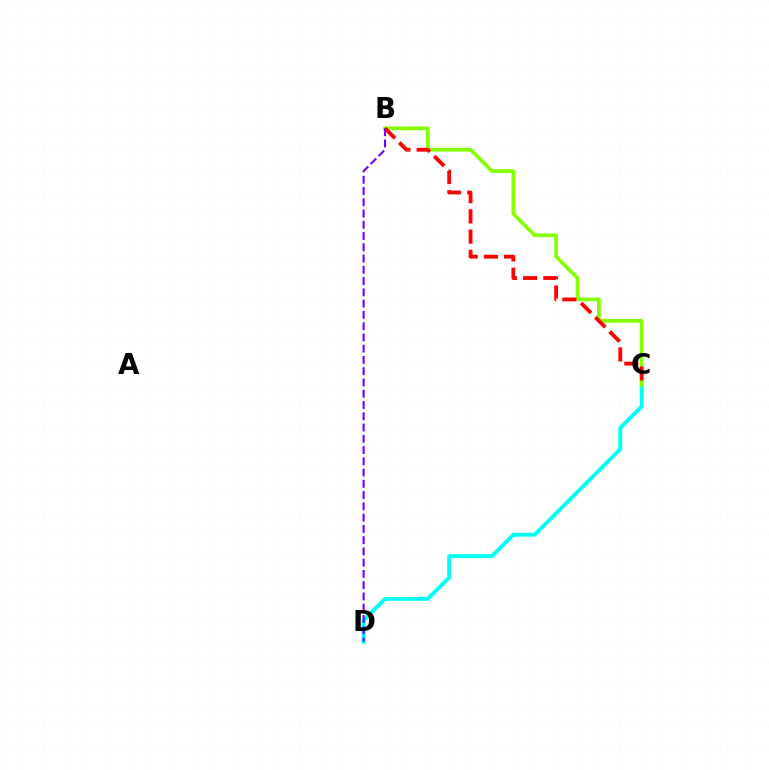{('C', 'D'): [{'color': '#00fff6', 'line_style': 'solid', 'thickness': 2.81}], ('B', 'C'): [{'color': '#84ff00', 'line_style': 'solid', 'thickness': 2.65}, {'color': '#ff0000', 'line_style': 'dashed', 'thickness': 2.75}], ('B', 'D'): [{'color': '#7200ff', 'line_style': 'dashed', 'thickness': 1.53}]}